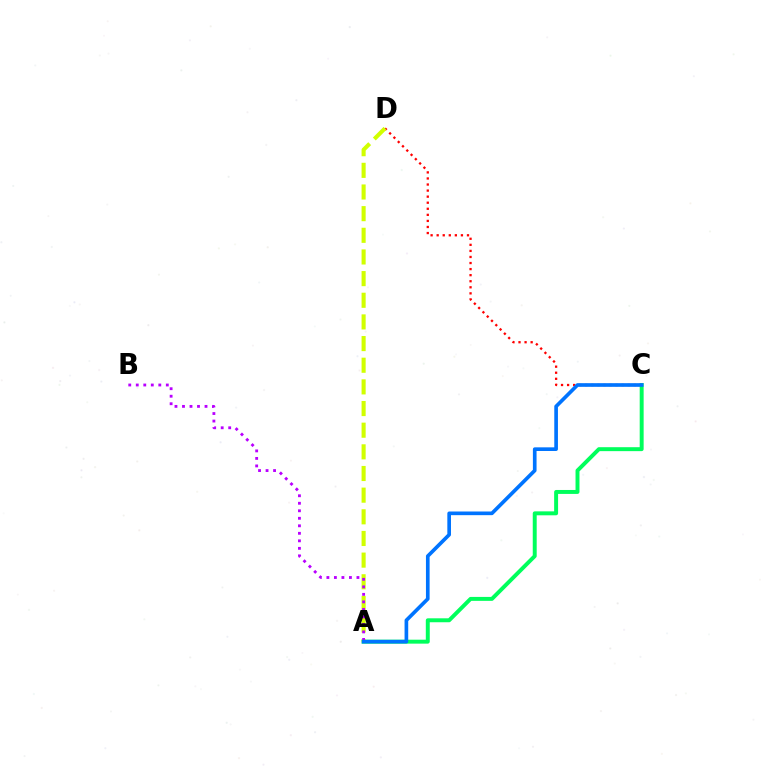{('C', 'D'): [{'color': '#ff0000', 'line_style': 'dotted', 'thickness': 1.65}], ('A', 'C'): [{'color': '#00ff5c', 'line_style': 'solid', 'thickness': 2.84}, {'color': '#0074ff', 'line_style': 'solid', 'thickness': 2.64}], ('A', 'D'): [{'color': '#d1ff00', 'line_style': 'dashed', 'thickness': 2.94}], ('A', 'B'): [{'color': '#b900ff', 'line_style': 'dotted', 'thickness': 2.04}]}